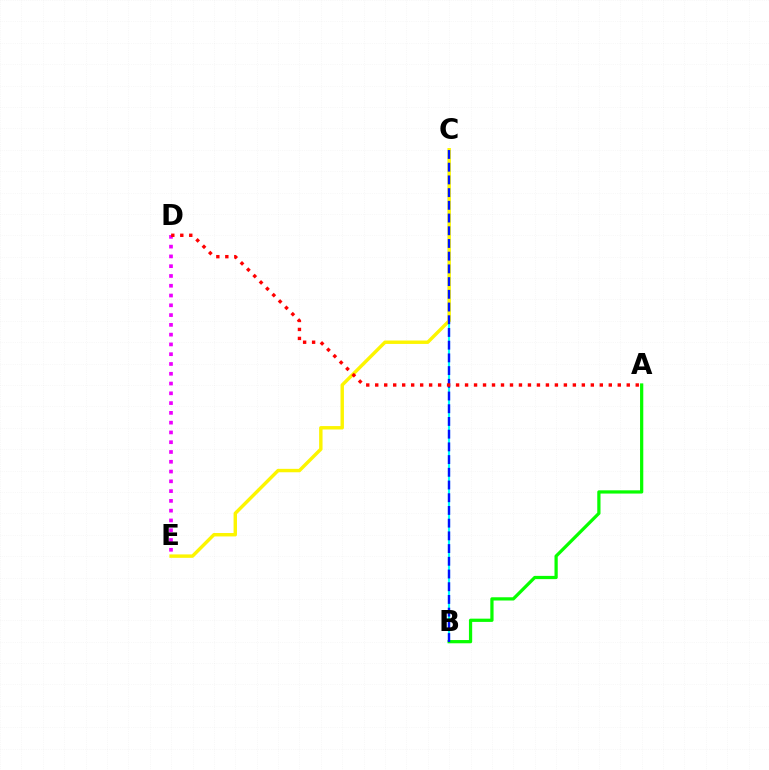{('D', 'E'): [{'color': '#ee00ff', 'line_style': 'dotted', 'thickness': 2.66}], ('B', 'C'): [{'color': '#00fff6', 'line_style': 'solid', 'thickness': 1.54}, {'color': '#0010ff', 'line_style': 'dashed', 'thickness': 1.73}], ('A', 'B'): [{'color': '#08ff00', 'line_style': 'solid', 'thickness': 2.33}], ('C', 'E'): [{'color': '#fcf500', 'line_style': 'solid', 'thickness': 2.46}], ('A', 'D'): [{'color': '#ff0000', 'line_style': 'dotted', 'thickness': 2.44}]}